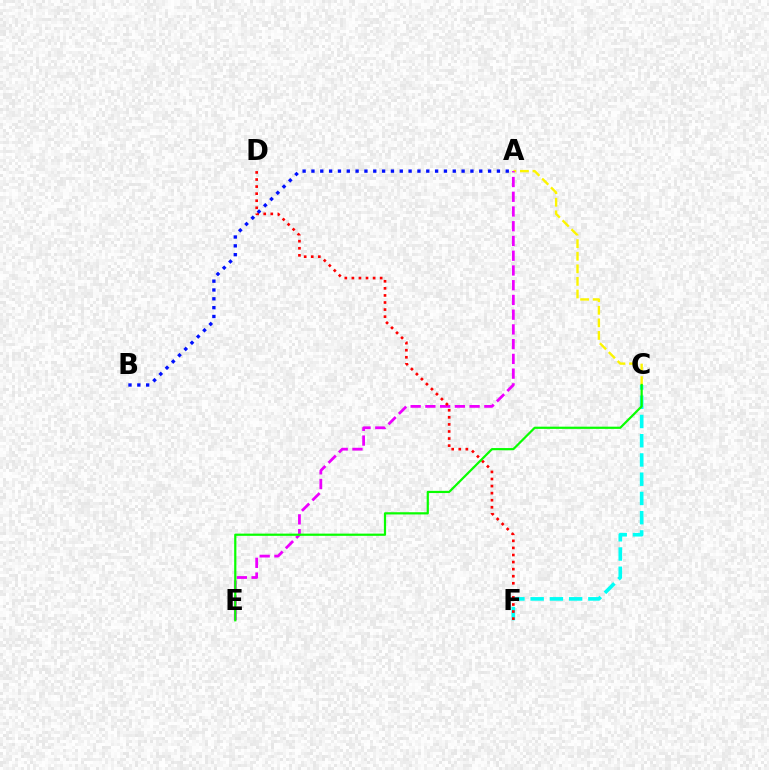{('A', 'C'): [{'color': '#fcf500', 'line_style': 'dashed', 'thickness': 1.71}], ('A', 'E'): [{'color': '#ee00ff', 'line_style': 'dashed', 'thickness': 2.0}], ('C', 'F'): [{'color': '#00fff6', 'line_style': 'dashed', 'thickness': 2.61}], ('D', 'F'): [{'color': '#ff0000', 'line_style': 'dotted', 'thickness': 1.92}], ('C', 'E'): [{'color': '#08ff00', 'line_style': 'solid', 'thickness': 1.59}], ('A', 'B'): [{'color': '#0010ff', 'line_style': 'dotted', 'thickness': 2.4}]}